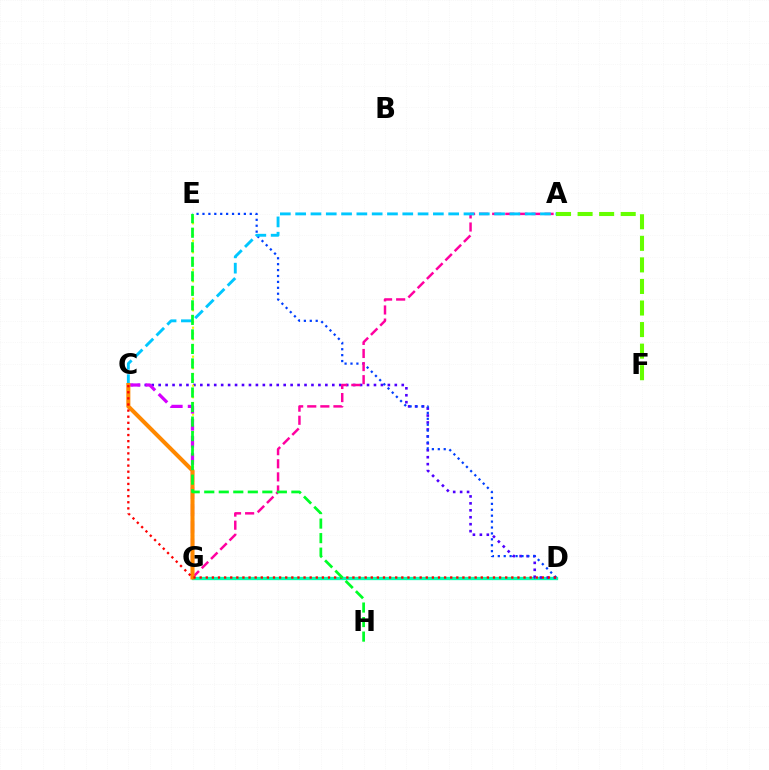{('D', 'G'): [{'color': '#00ffaf', 'line_style': 'solid', 'thickness': 2.39}], ('C', 'D'): [{'color': '#4f00ff', 'line_style': 'dotted', 'thickness': 1.89}, {'color': '#ff0000', 'line_style': 'dotted', 'thickness': 1.66}], ('A', 'F'): [{'color': '#66ff00', 'line_style': 'dashed', 'thickness': 2.93}], ('E', 'G'): [{'color': '#eeff00', 'line_style': 'dotted', 'thickness': 1.57}], ('D', 'E'): [{'color': '#003fff', 'line_style': 'dotted', 'thickness': 1.61}], ('C', 'G'): [{'color': '#d600ff', 'line_style': 'dashed', 'thickness': 2.32}, {'color': '#ff8800', 'line_style': 'solid', 'thickness': 2.92}], ('A', 'G'): [{'color': '#ff00a0', 'line_style': 'dashed', 'thickness': 1.78}], ('A', 'C'): [{'color': '#00c7ff', 'line_style': 'dashed', 'thickness': 2.08}], ('E', 'H'): [{'color': '#00ff27', 'line_style': 'dashed', 'thickness': 1.97}]}